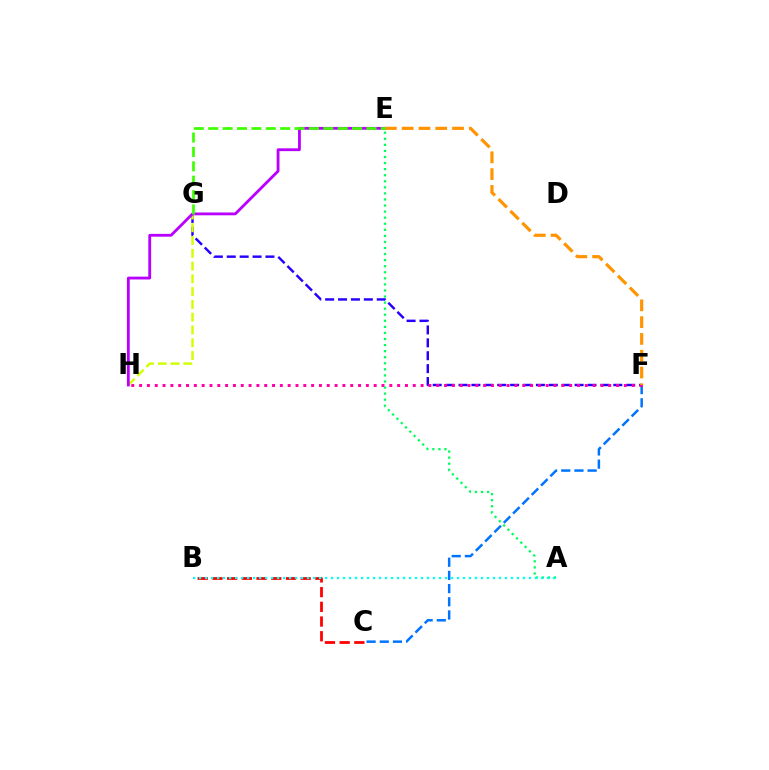{('F', 'G'): [{'color': '#2500ff', 'line_style': 'dashed', 'thickness': 1.75}], ('C', 'F'): [{'color': '#0074ff', 'line_style': 'dashed', 'thickness': 1.79}], ('B', 'C'): [{'color': '#ff0000', 'line_style': 'dashed', 'thickness': 2.0}], ('F', 'H'): [{'color': '#ff00ac', 'line_style': 'dotted', 'thickness': 2.12}], ('G', 'H'): [{'color': '#d1ff00', 'line_style': 'dashed', 'thickness': 1.74}], ('A', 'E'): [{'color': '#00ff5c', 'line_style': 'dotted', 'thickness': 1.65}], ('E', 'H'): [{'color': '#b900ff', 'line_style': 'solid', 'thickness': 2.03}], ('A', 'B'): [{'color': '#00fff6', 'line_style': 'dotted', 'thickness': 1.63}], ('E', 'F'): [{'color': '#ff9400', 'line_style': 'dashed', 'thickness': 2.28}], ('E', 'G'): [{'color': '#3dff00', 'line_style': 'dashed', 'thickness': 1.95}]}